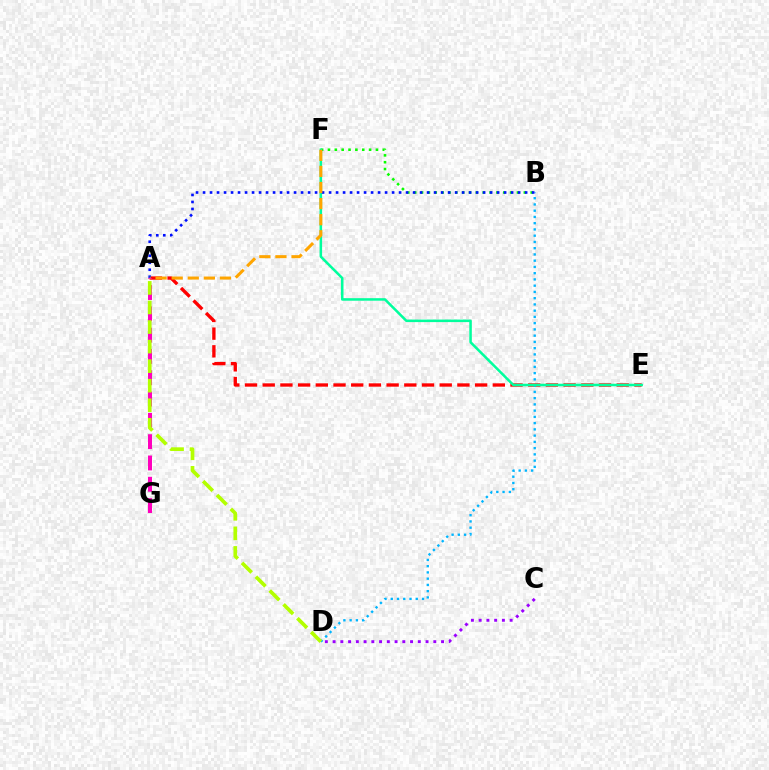{('A', 'E'): [{'color': '#ff0000', 'line_style': 'dashed', 'thickness': 2.4}], ('B', 'D'): [{'color': '#00b5ff', 'line_style': 'dotted', 'thickness': 1.7}], ('B', 'F'): [{'color': '#08ff00', 'line_style': 'dotted', 'thickness': 1.86}], ('E', 'F'): [{'color': '#00ff9d', 'line_style': 'solid', 'thickness': 1.82}], ('A', 'B'): [{'color': '#0010ff', 'line_style': 'dotted', 'thickness': 1.9}], ('C', 'D'): [{'color': '#9b00ff', 'line_style': 'dotted', 'thickness': 2.1}], ('A', 'F'): [{'color': '#ffa500', 'line_style': 'dashed', 'thickness': 2.19}], ('A', 'G'): [{'color': '#ff00bd', 'line_style': 'dashed', 'thickness': 2.89}], ('A', 'D'): [{'color': '#b3ff00', 'line_style': 'dashed', 'thickness': 2.66}]}